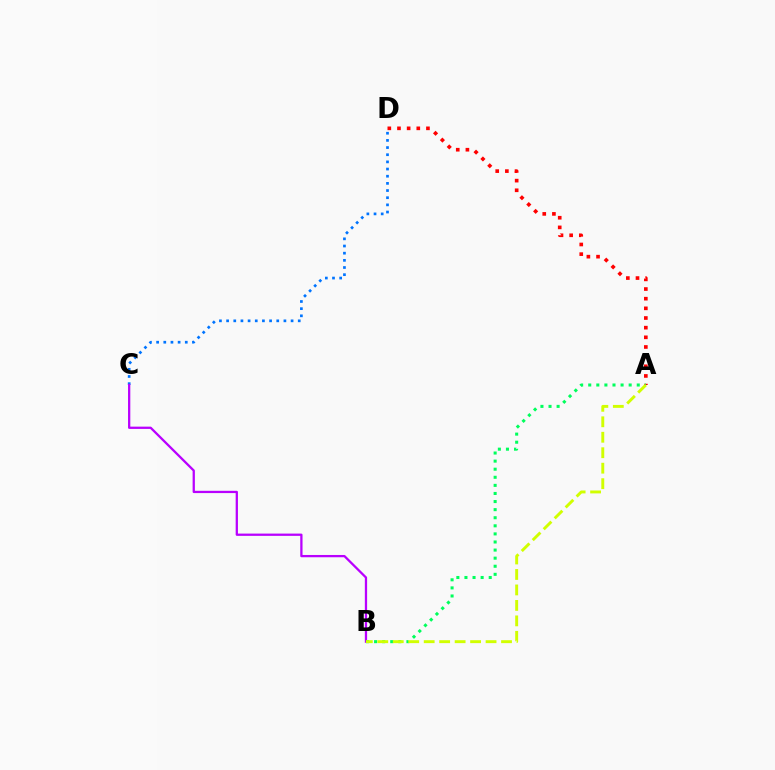{('C', 'D'): [{'color': '#0074ff', 'line_style': 'dotted', 'thickness': 1.95}], ('B', 'C'): [{'color': '#b900ff', 'line_style': 'solid', 'thickness': 1.64}], ('A', 'D'): [{'color': '#ff0000', 'line_style': 'dotted', 'thickness': 2.62}], ('A', 'B'): [{'color': '#00ff5c', 'line_style': 'dotted', 'thickness': 2.2}, {'color': '#d1ff00', 'line_style': 'dashed', 'thickness': 2.1}]}